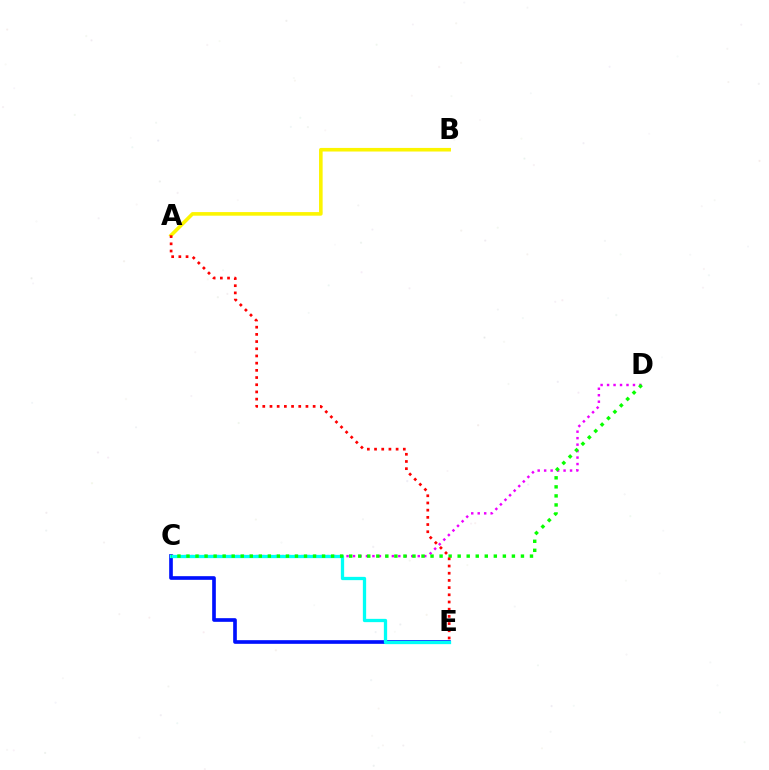{('C', 'E'): [{'color': '#0010ff', 'line_style': 'solid', 'thickness': 2.63}, {'color': '#00fff6', 'line_style': 'solid', 'thickness': 2.36}], ('A', 'B'): [{'color': '#fcf500', 'line_style': 'solid', 'thickness': 2.59}], ('C', 'D'): [{'color': '#ee00ff', 'line_style': 'dotted', 'thickness': 1.76}, {'color': '#08ff00', 'line_style': 'dotted', 'thickness': 2.46}], ('A', 'E'): [{'color': '#ff0000', 'line_style': 'dotted', 'thickness': 1.95}]}